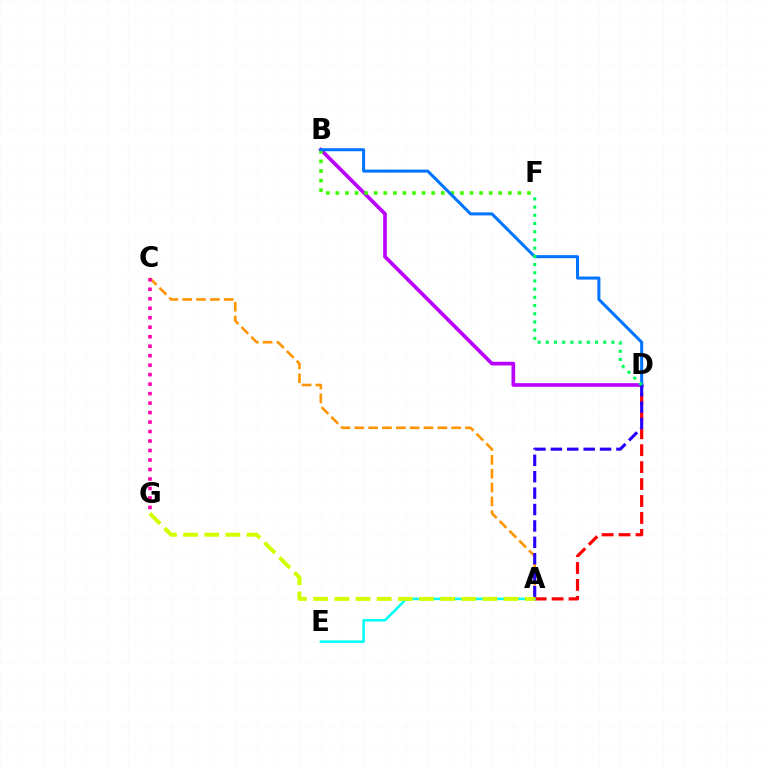{('B', 'D'): [{'color': '#b900ff', 'line_style': 'solid', 'thickness': 2.65}, {'color': '#0074ff', 'line_style': 'solid', 'thickness': 2.18}], ('A', 'D'): [{'color': '#ff0000', 'line_style': 'dashed', 'thickness': 2.3}, {'color': '#2500ff', 'line_style': 'dashed', 'thickness': 2.23}], ('A', 'E'): [{'color': '#00fff6', 'line_style': 'solid', 'thickness': 1.81}], ('A', 'C'): [{'color': '#ff9400', 'line_style': 'dashed', 'thickness': 1.88}], ('C', 'G'): [{'color': '#ff00ac', 'line_style': 'dotted', 'thickness': 2.58}], ('B', 'F'): [{'color': '#3dff00', 'line_style': 'dotted', 'thickness': 2.6}], ('D', 'F'): [{'color': '#00ff5c', 'line_style': 'dotted', 'thickness': 2.23}], ('A', 'G'): [{'color': '#d1ff00', 'line_style': 'dashed', 'thickness': 2.87}]}